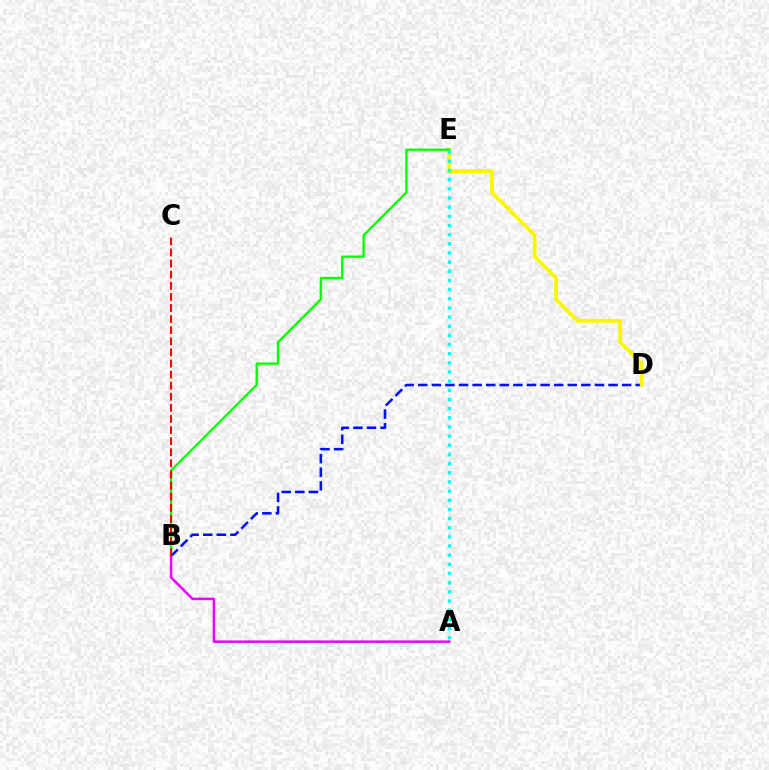{('B', 'D'): [{'color': '#0010ff', 'line_style': 'dashed', 'thickness': 1.85}], ('D', 'E'): [{'color': '#fcf500', 'line_style': 'solid', 'thickness': 2.7}], ('B', 'E'): [{'color': '#08ff00', 'line_style': 'solid', 'thickness': 1.69}], ('A', 'B'): [{'color': '#ee00ff', 'line_style': 'solid', 'thickness': 1.8}], ('A', 'E'): [{'color': '#00fff6', 'line_style': 'dotted', 'thickness': 2.49}], ('B', 'C'): [{'color': '#ff0000', 'line_style': 'dashed', 'thickness': 1.51}]}